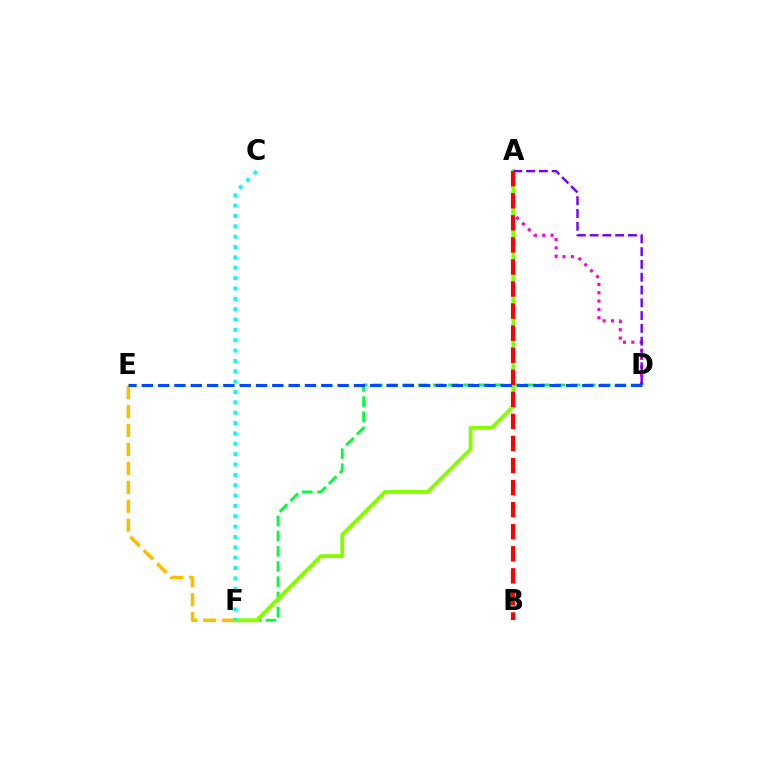{('E', 'F'): [{'color': '#ffbd00', 'line_style': 'dashed', 'thickness': 2.57}], ('D', 'F'): [{'color': '#00ff39', 'line_style': 'dashed', 'thickness': 2.07}], ('A', 'D'): [{'color': '#ff00cf', 'line_style': 'dotted', 'thickness': 2.27}, {'color': '#7200ff', 'line_style': 'dashed', 'thickness': 1.74}], ('A', 'F'): [{'color': '#84ff00', 'line_style': 'solid', 'thickness': 2.77}], ('D', 'E'): [{'color': '#004bff', 'line_style': 'dashed', 'thickness': 2.22}], ('A', 'B'): [{'color': '#ff0000', 'line_style': 'dashed', 'thickness': 3.0}], ('C', 'F'): [{'color': '#00fff6', 'line_style': 'dotted', 'thickness': 2.81}]}